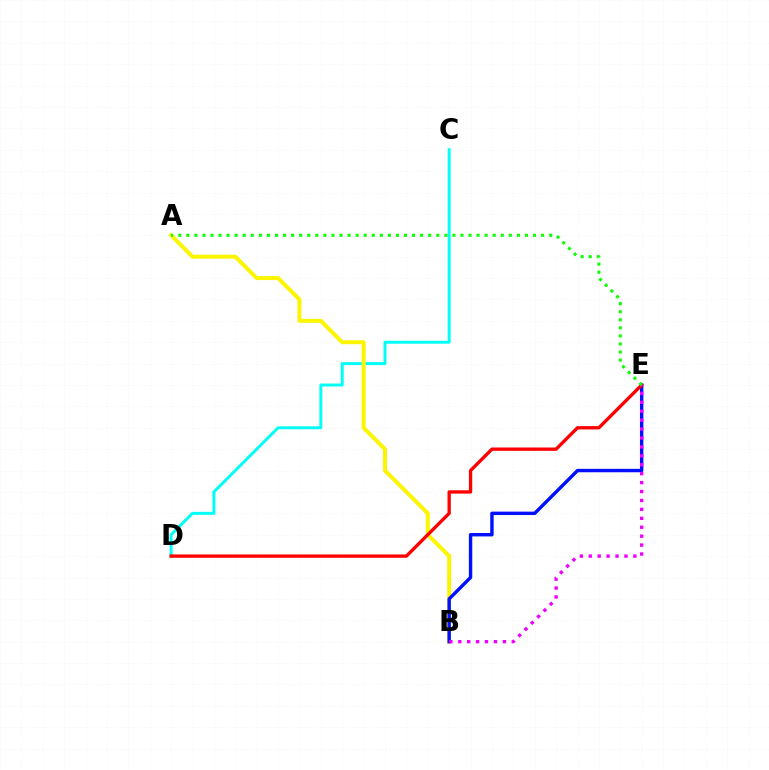{('C', 'D'): [{'color': '#00fff6', 'line_style': 'solid', 'thickness': 2.13}], ('A', 'B'): [{'color': '#fcf500', 'line_style': 'solid', 'thickness': 2.86}], ('B', 'E'): [{'color': '#0010ff', 'line_style': 'solid', 'thickness': 2.45}, {'color': '#ee00ff', 'line_style': 'dotted', 'thickness': 2.42}], ('D', 'E'): [{'color': '#ff0000', 'line_style': 'solid', 'thickness': 2.4}], ('A', 'E'): [{'color': '#08ff00', 'line_style': 'dotted', 'thickness': 2.19}]}